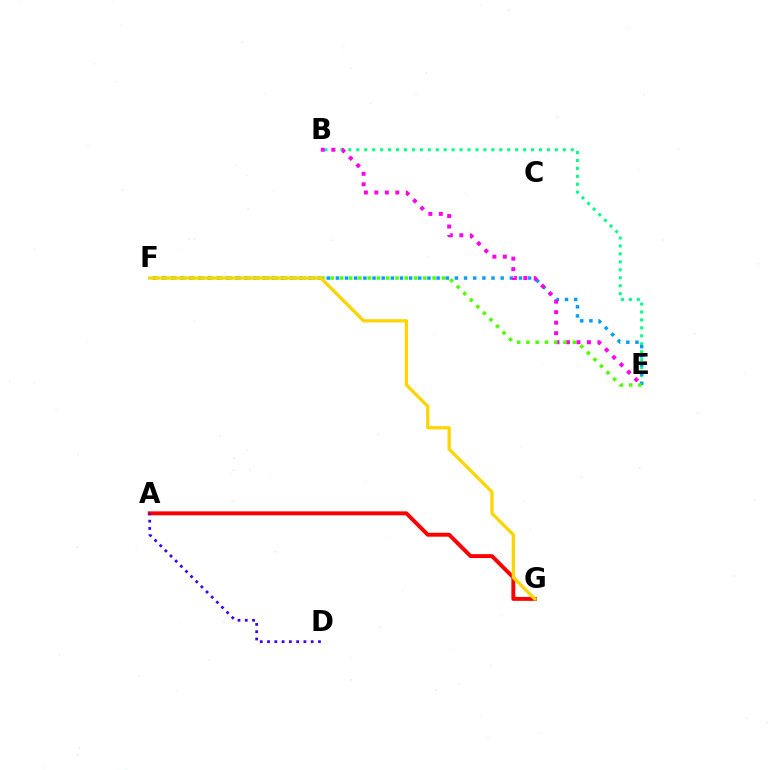{('B', 'E'): [{'color': '#00ff86', 'line_style': 'dotted', 'thickness': 2.16}, {'color': '#ff00ed', 'line_style': 'dotted', 'thickness': 2.85}], ('E', 'F'): [{'color': '#009eff', 'line_style': 'dotted', 'thickness': 2.49}, {'color': '#4fff00', 'line_style': 'dotted', 'thickness': 2.52}], ('A', 'G'): [{'color': '#ff0000', 'line_style': 'solid', 'thickness': 2.82}], ('A', 'D'): [{'color': '#3700ff', 'line_style': 'dotted', 'thickness': 1.98}], ('F', 'G'): [{'color': '#ffd500', 'line_style': 'solid', 'thickness': 2.35}]}